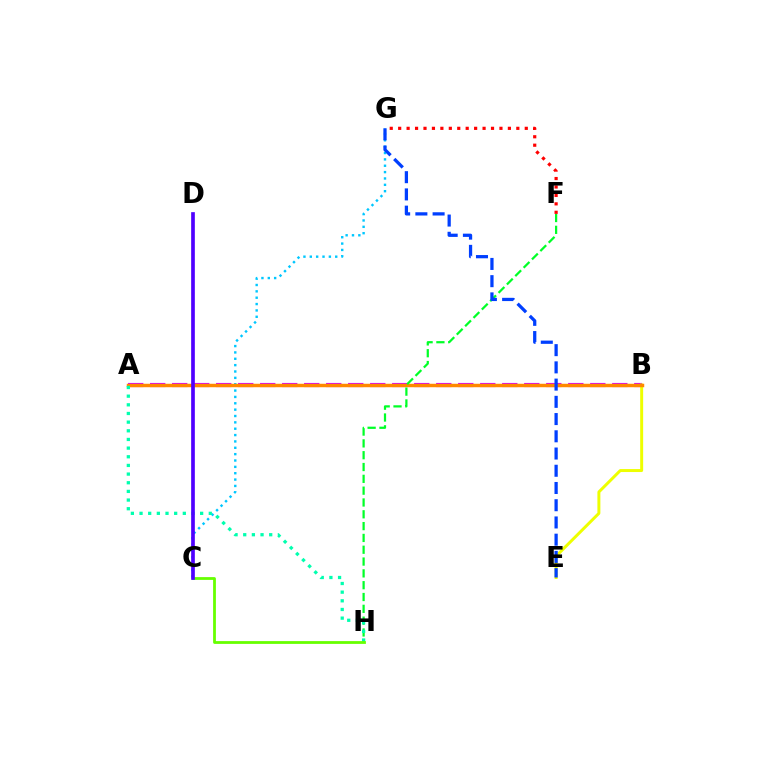{('C', 'G'): [{'color': '#00c7ff', 'line_style': 'dotted', 'thickness': 1.73}], ('A', 'B'): [{'color': '#d600ff', 'line_style': 'dashed', 'thickness': 2.99}, {'color': '#ff8800', 'line_style': 'solid', 'thickness': 2.49}], ('B', 'E'): [{'color': '#eeff00', 'line_style': 'solid', 'thickness': 2.14}], ('F', 'H'): [{'color': '#00ff27', 'line_style': 'dashed', 'thickness': 1.61}], ('C', 'D'): [{'color': '#ff00a0', 'line_style': 'dotted', 'thickness': 1.51}, {'color': '#4f00ff', 'line_style': 'solid', 'thickness': 2.64}], ('F', 'G'): [{'color': '#ff0000', 'line_style': 'dotted', 'thickness': 2.29}], ('A', 'H'): [{'color': '#00ffaf', 'line_style': 'dotted', 'thickness': 2.35}], ('C', 'H'): [{'color': '#66ff00', 'line_style': 'solid', 'thickness': 2.0}], ('E', 'G'): [{'color': '#003fff', 'line_style': 'dashed', 'thickness': 2.34}]}